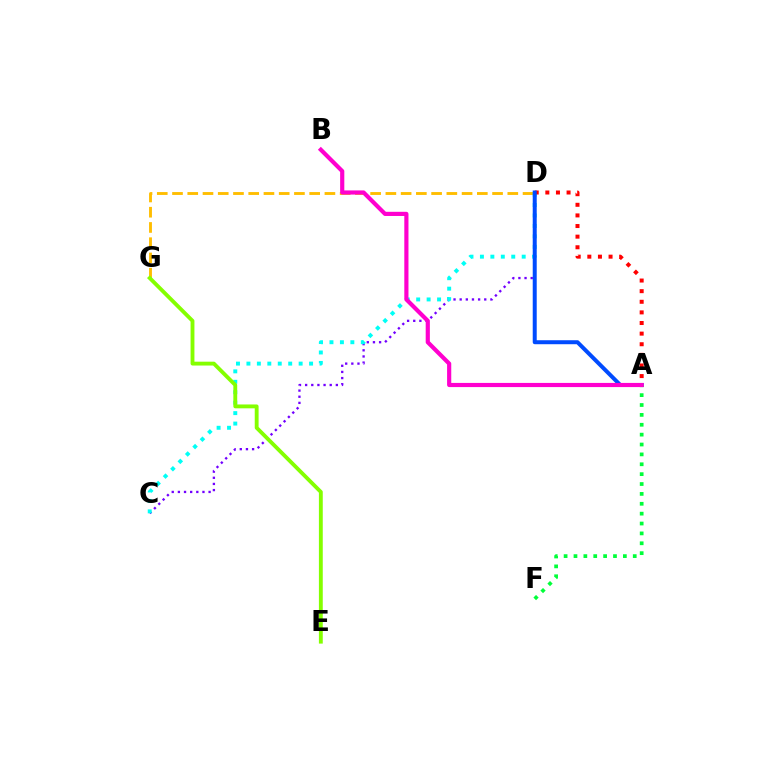{('D', 'G'): [{'color': '#ffbd00', 'line_style': 'dashed', 'thickness': 2.07}], ('C', 'D'): [{'color': '#7200ff', 'line_style': 'dotted', 'thickness': 1.67}, {'color': '#00fff6', 'line_style': 'dotted', 'thickness': 2.84}], ('A', 'D'): [{'color': '#ff0000', 'line_style': 'dotted', 'thickness': 2.88}, {'color': '#004bff', 'line_style': 'solid', 'thickness': 2.88}], ('E', 'G'): [{'color': '#84ff00', 'line_style': 'solid', 'thickness': 2.78}], ('A', 'F'): [{'color': '#00ff39', 'line_style': 'dotted', 'thickness': 2.68}], ('A', 'B'): [{'color': '#ff00cf', 'line_style': 'solid', 'thickness': 3.0}]}